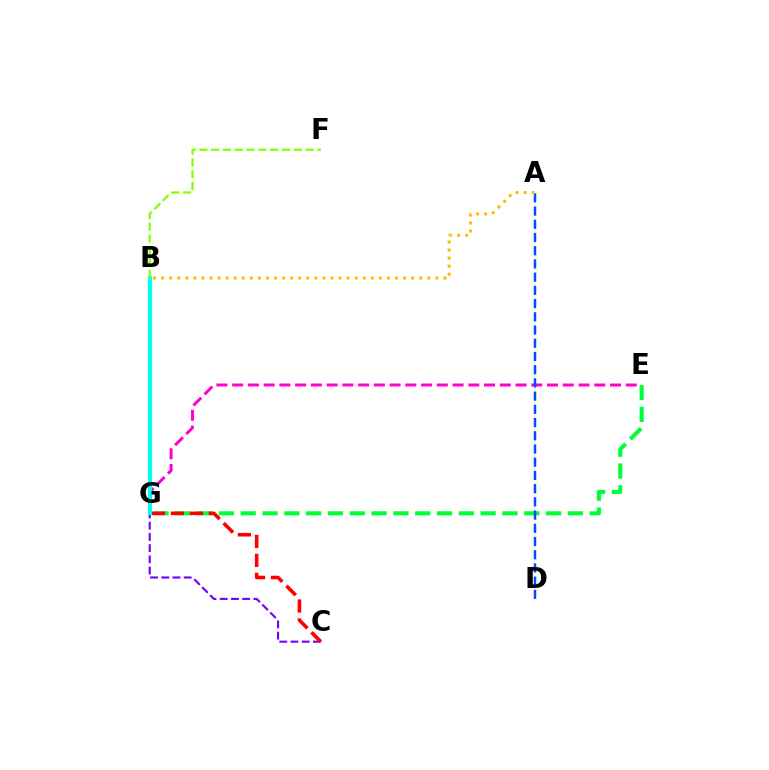{('E', 'G'): [{'color': '#ff00cf', 'line_style': 'dashed', 'thickness': 2.14}, {'color': '#00ff39', 'line_style': 'dashed', 'thickness': 2.96}], ('A', 'D'): [{'color': '#004bff', 'line_style': 'dashed', 'thickness': 1.8}], ('C', 'G'): [{'color': '#7200ff', 'line_style': 'dashed', 'thickness': 1.52}, {'color': '#ff0000', 'line_style': 'dashed', 'thickness': 2.58}], ('B', 'G'): [{'color': '#00fff6', 'line_style': 'solid', 'thickness': 2.99}], ('A', 'B'): [{'color': '#ffbd00', 'line_style': 'dotted', 'thickness': 2.19}], ('B', 'F'): [{'color': '#84ff00', 'line_style': 'dashed', 'thickness': 1.6}]}